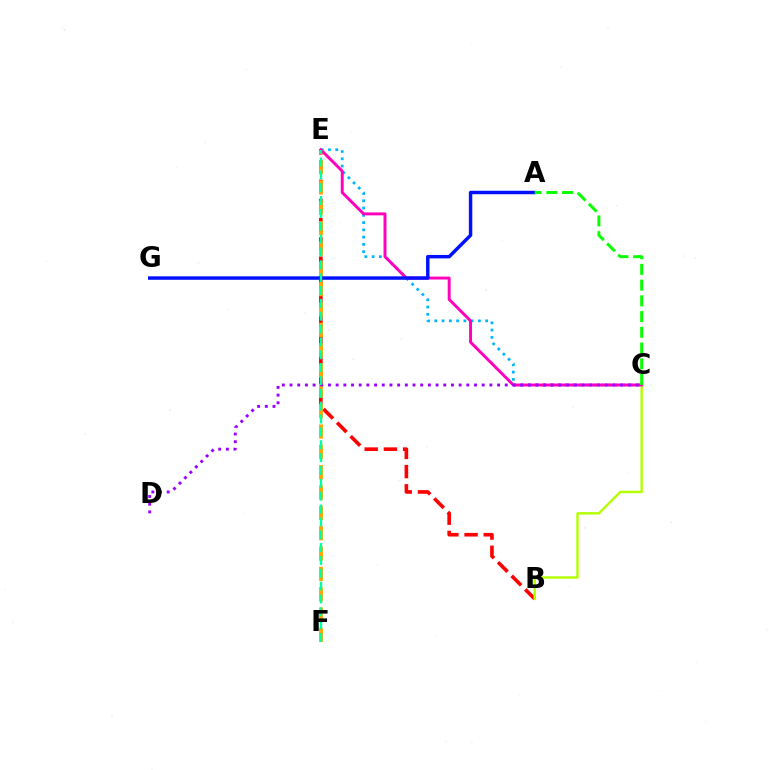{('B', 'E'): [{'color': '#ff0000', 'line_style': 'dashed', 'thickness': 2.61}], ('E', 'F'): [{'color': '#ffa500', 'line_style': 'dashed', 'thickness': 2.76}, {'color': '#00ff9d', 'line_style': 'dashed', 'thickness': 1.75}], ('C', 'E'): [{'color': '#00b5ff', 'line_style': 'dotted', 'thickness': 1.97}, {'color': '#ff00bd', 'line_style': 'solid', 'thickness': 2.12}], ('B', 'C'): [{'color': '#b3ff00', 'line_style': 'solid', 'thickness': 1.73}], ('C', 'D'): [{'color': '#9b00ff', 'line_style': 'dotted', 'thickness': 2.09}], ('A', 'G'): [{'color': '#0010ff', 'line_style': 'solid', 'thickness': 2.48}], ('A', 'C'): [{'color': '#08ff00', 'line_style': 'dashed', 'thickness': 2.14}]}